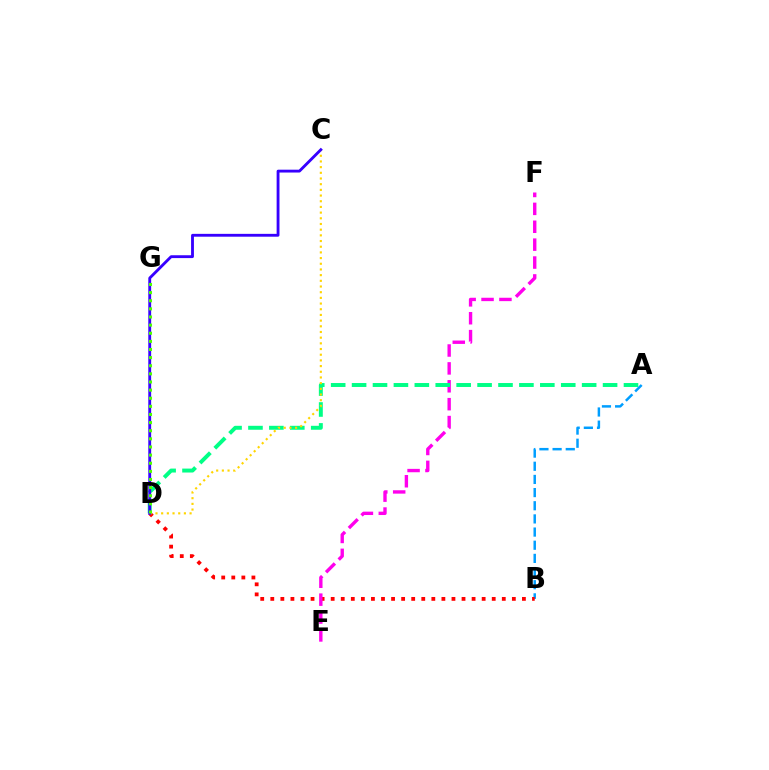{('A', 'B'): [{'color': '#009eff', 'line_style': 'dashed', 'thickness': 1.79}], ('B', 'D'): [{'color': '#ff0000', 'line_style': 'dotted', 'thickness': 2.73}], ('E', 'F'): [{'color': '#ff00ed', 'line_style': 'dashed', 'thickness': 2.43}], ('A', 'D'): [{'color': '#00ff86', 'line_style': 'dashed', 'thickness': 2.84}], ('C', 'D'): [{'color': '#ffd500', 'line_style': 'dotted', 'thickness': 1.54}, {'color': '#3700ff', 'line_style': 'solid', 'thickness': 2.05}], ('D', 'G'): [{'color': '#4fff00', 'line_style': 'dotted', 'thickness': 2.21}]}